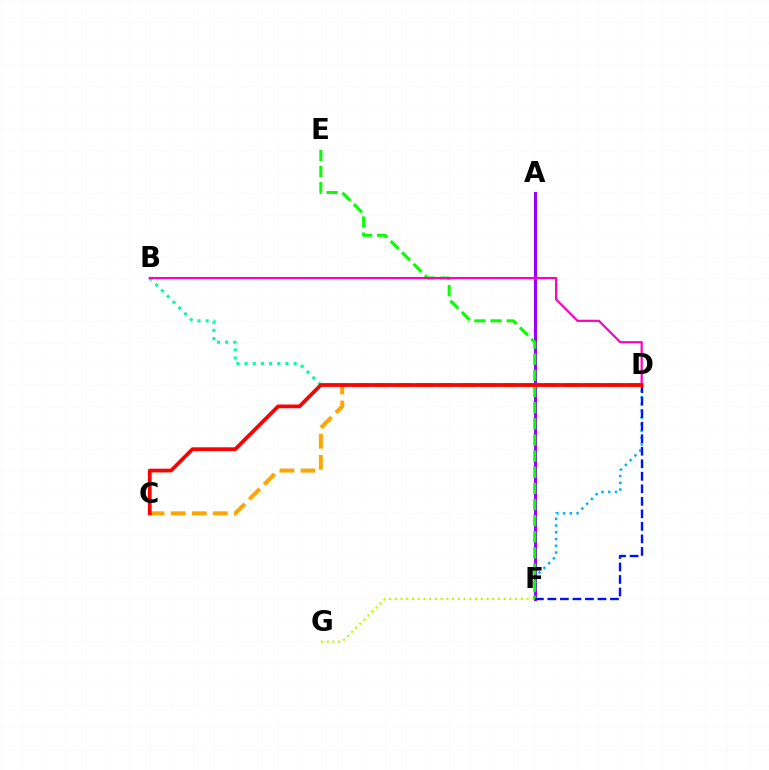{('A', 'F'): [{'color': '#9b00ff', 'line_style': 'solid', 'thickness': 2.21}], ('D', 'F'): [{'color': '#00b5ff', 'line_style': 'dotted', 'thickness': 1.83}, {'color': '#0010ff', 'line_style': 'dashed', 'thickness': 1.7}], ('F', 'G'): [{'color': '#b3ff00', 'line_style': 'dotted', 'thickness': 1.56}], ('E', 'F'): [{'color': '#08ff00', 'line_style': 'dashed', 'thickness': 2.19}], ('B', 'D'): [{'color': '#00ff9d', 'line_style': 'dotted', 'thickness': 2.22}, {'color': '#ff00bd', 'line_style': 'solid', 'thickness': 1.58}], ('C', 'D'): [{'color': '#ffa500', 'line_style': 'dashed', 'thickness': 2.86}, {'color': '#ff0000', 'line_style': 'solid', 'thickness': 2.69}]}